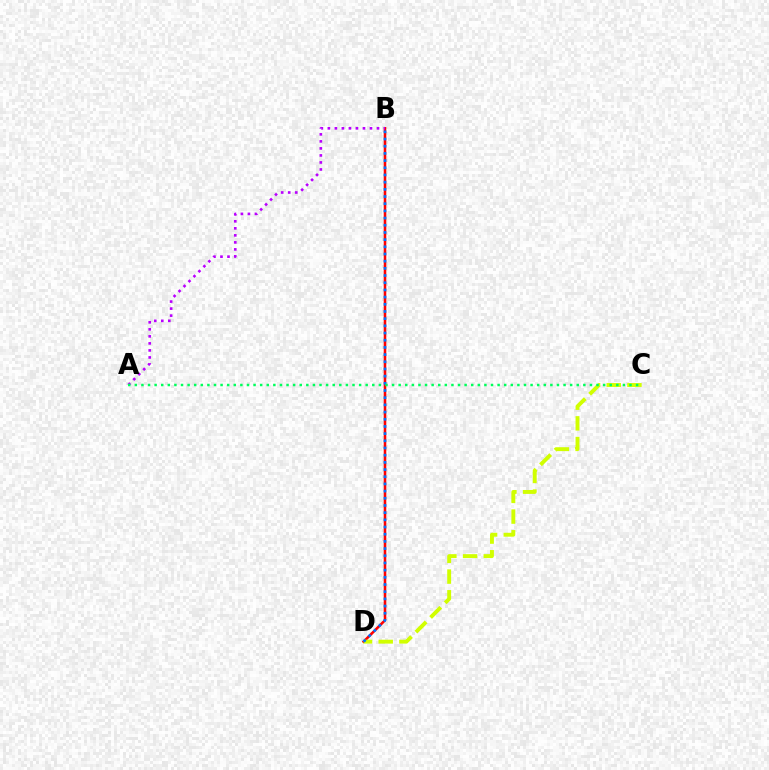{('B', 'D'): [{'color': '#ff0000', 'line_style': 'solid', 'thickness': 1.84}, {'color': '#0074ff', 'line_style': 'dotted', 'thickness': 1.95}], ('A', 'B'): [{'color': '#b900ff', 'line_style': 'dotted', 'thickness': 1.91}], ('C', 'D'): [{'color': '#d1ff00', 'line_style': 'dashed', 'thickness': 2.81}], ('A', 'C'): [{'color': '#00ff5c', 'line_style': 'dotted', 'thickness': 1.79}]}